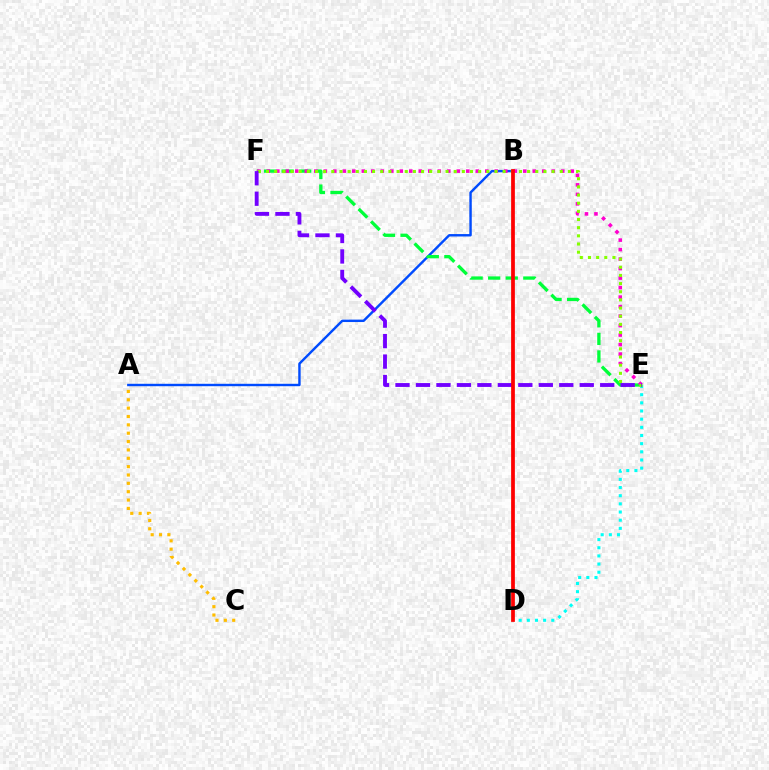{('D', 'E'): [{'color': '#00fff6', 'line_style': 'dotted', 'thickness': 2.22}], ('A', 'B'): [{'color': '#004bff', 'line_style': 'solid', 'thickness': 1.74}], ('E', 'F'): [{'color': '#00ff39', 'line_style': 'dashed', 'thickness': 2.39}, {'color': '#ff00cf', 'line_style': 'dotted', 'thickness': 2.58}, {'color': '#84ff00', 'line_style': 'dotted', 'thickness': 2.22}, {'color': '#7200ff', 'line_style': 'dashed', 'thickness': 2.78}], ('B', 'D'): [{'color': '#ff0000', 'line_style': 'solid', 'thickness': 2.7}], ('A', 'C'): [{'color': '#ffbd00', 'line_style': 'dotted', 'thickness': 2.27}]}